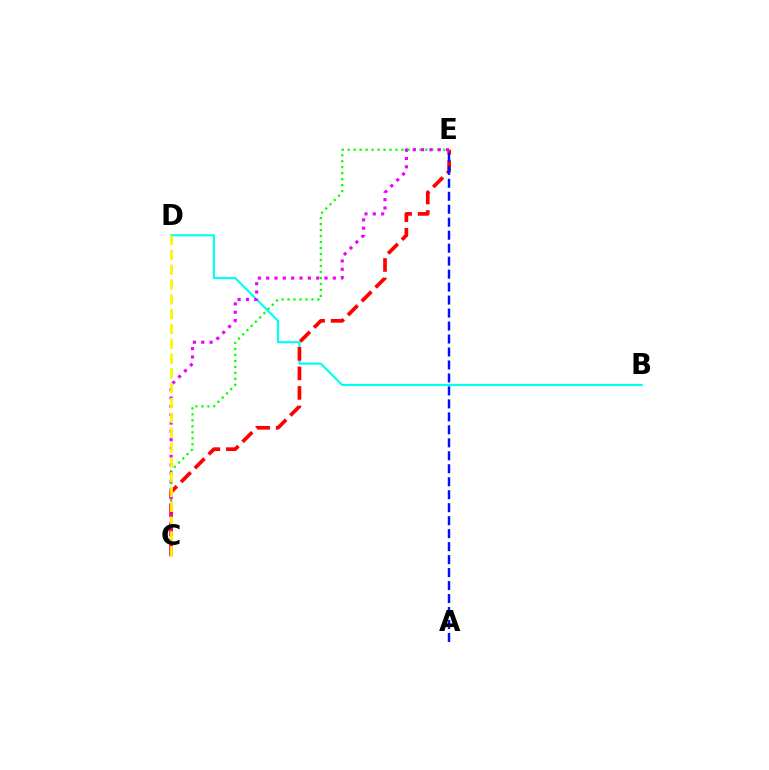{('C', 'E'): [{'color': '#08ff00', 'line_style': 'dotted', 'thickness': 1.62}, {'color': '#ff0000', 'line_style': 'dashed', 'thickness': 2.66}, {'color': '#ee00ff', 'line_style': 'dotted', 'thickness': 2.26}], ('B', 'D'): [{'color': '#00fff6', 'line_style': 'solid', 'thickness': 1.54}], ('C', 'D'): [{'color': '#fcf500', 'line_style': 'dashed', 'thickness': 2.01}], ('A', 'E'): [{'color': '#0010ff', 'line_style': 'dashed', 'thickness': 1.76}]}